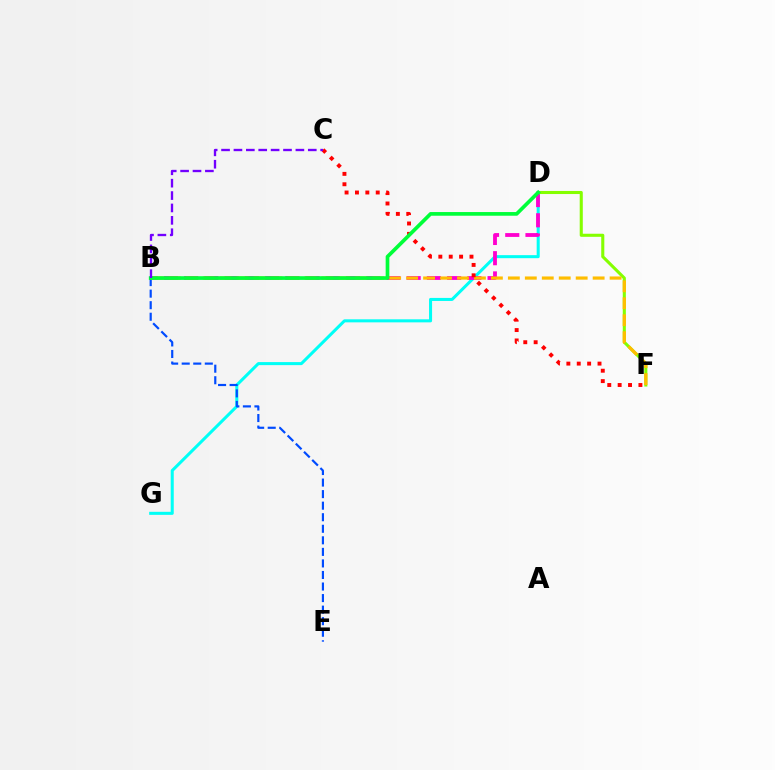{('D', 'G'): [{'color': '#00fff6', 'line_style': 'solid', 'thickness': 2.19}], ('B', 'E'): [{'color': '#004bff', 'line_style': 'dashed', 'thickness': 1.57}], ('B', 'D'): [{'color': '#ff00cf', 'line_style': 'dashed', 'thickness': 2.75}, {'color': '#00ff39', 'line_style': 'solid', 'thickness': 2.65}], ('D', 'F'): [{'color': '#84ff00', 'line_style': 'solid', 'thickness': 2.22}], ('B', 'F'): [{'color': '#ffbd00', 'line_style': 'dashed', 'thickness': 2.3}], ('C', 'F'): [{'color': '#ff0000', 'line_style': 'dotted', 'thickness': 2.82}], ('B', 'C'): [{'color': '#7200ff', 'line_style': 'dashed', 'thickness': 1.68}]}